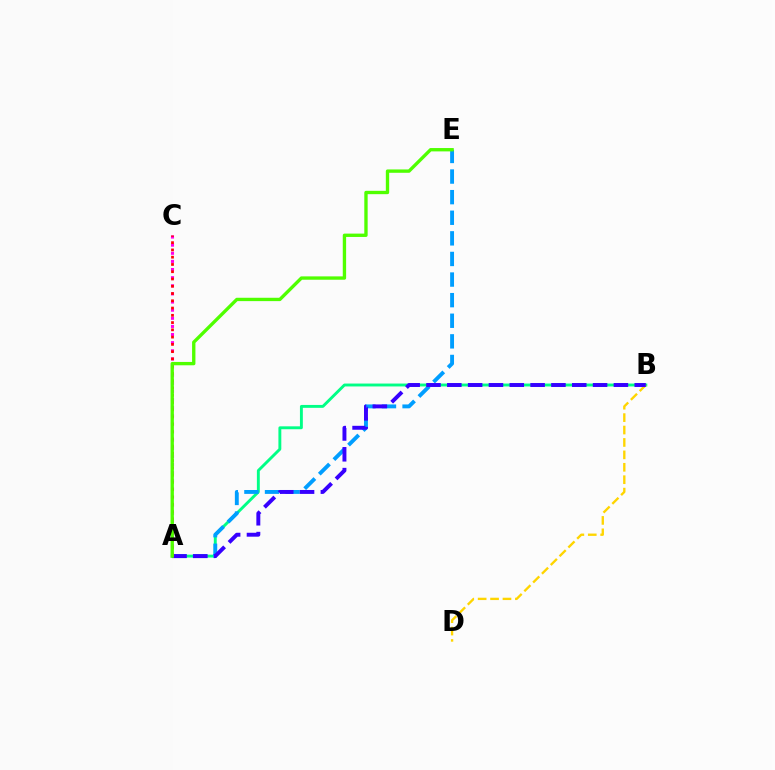{('A', 'B'): [{'color': '#00ff86', 'line_style': 'solid', 'thickness': 2.08}, {'color': '#3700ff', 'line_style': 'dashed', 'thickness': 2.83}], ('B', 'D'): [{'color': '#ffd500', 'line_style': 'dashed', 'thickness': 1.69}], ('A', 'E'): [{'color': '#009eff', 'line_style': 'dashed', 'thickness': 2.8}, {'color': '#4fff00', 'line_style': 'solid', 'thickness': 2.41}], ('A', 'C'): [{'color': '#ff00ed', 'line_style': 'dotted', 'thickness': 2.21}, {'color': '#ff0000', 'line_style': 'dotted', 'thickness': 1.97}]}